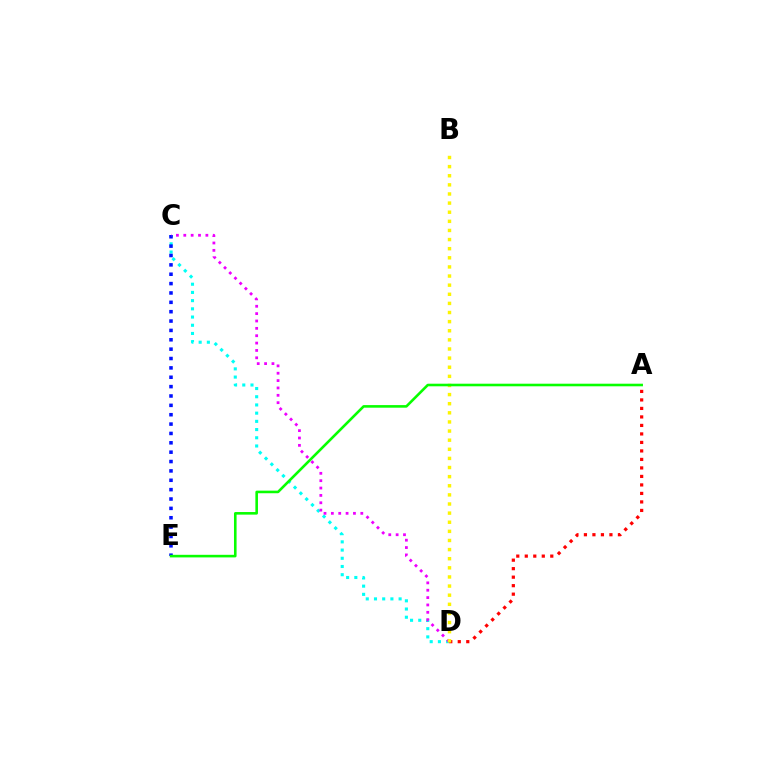{('C', 'D'): [{'color': '#00fff6', 'line_style': 'dotted', 'thickness': 2.23}, {'color': '#ee00ff', 'line_style': 'dotted', 'thickness': 2.0}], ('A', 'D'): [{'color': '#ff0000', 'line_style': 'dotted', 'thickness': 2.31}], ('C', 'E'): [{'color': '#0010ff', 'line_style': 'dotted', 'thickness': 2.54}], ('B', 'D'): [{'color': '#fcf500', 'line_style': 'dotted', 'thickness': 2.48}], ('A', 'E'): [{'color': '#08ff00', 'line_style': 'solid', 'thickness': 1.87}]}